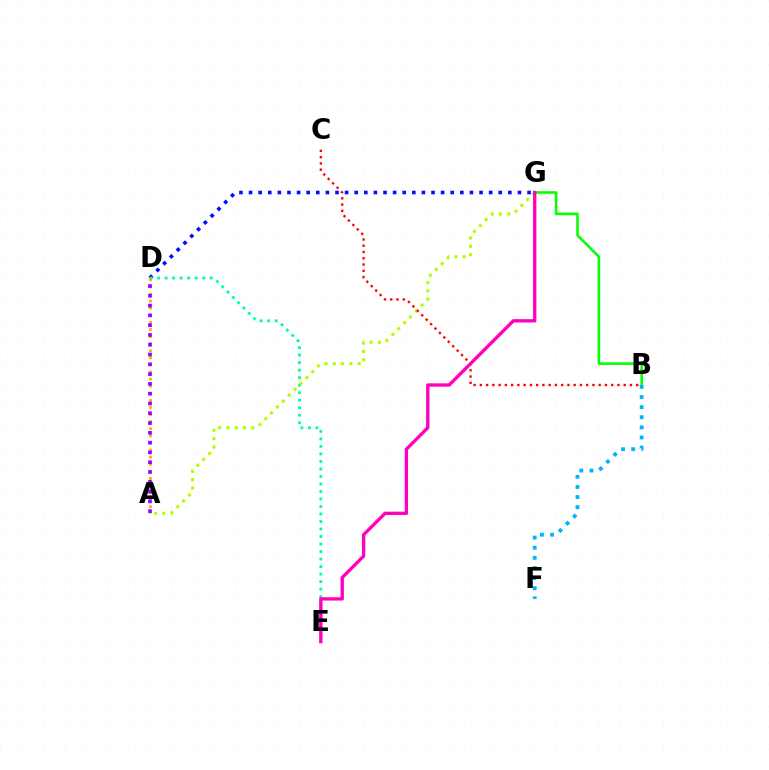{('B', 'G'): [{'color': '#08ff00', 'line_style': 'solid', 'thickness': 1.88}], ('D', 'G'): [{'color': '#0010ff', 'line_style': 'dotted', 'thickness': 2.61}], ('D', 'E'): [{'color': '#00ff9d', 'line_style': 'dotted', 'thickness': 2.04}], ('A', 'D'): [{'color': '#ffa500', 'line_style': 'dotted', 'thickness': 1.93}, {'color': '#9b00ff', 'line_style': 'dotted', 'thickness': 2.66}], ('A', 'G'): [{'color': '#b3ff00', 'line_style': 'dotted', 'thickness': 2.26}], ('B', 'F'): [{'color': '#00b5ff', 'line_style': 'dotted', 'thickness': 2.75}], ('B', 'C'): [{'color': '#ff0000', 'line_style': 'dotted', 'thickness': 1.7}], ('E', 'G'): [{'color': '#ff00bd', 'line_style': 'solid', 'thickness': 2.41}]}